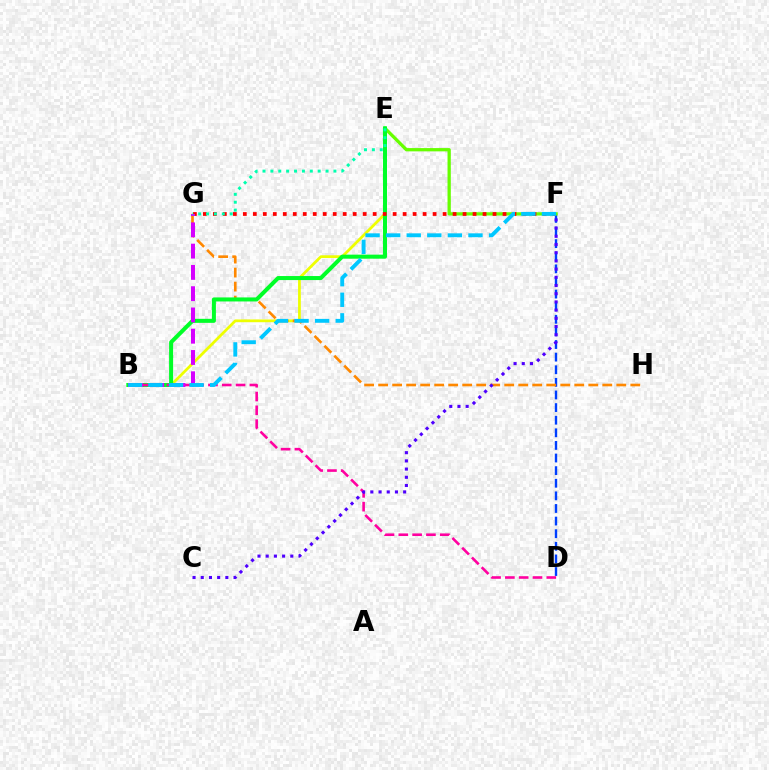{('B', 'E'): [{'color': '#eeff00', 'line_style': 'solid', 'thickness': 1.99}, {'color': '#00ff27', 'line_style': 'solid', 'thickness': 2.9}], ('D', 'F'): [{'color': '#003fff', 'line_style': 'dashed', 'thickness': 1.71}], ('G', 'H'): [{'color': '#ff8800', 'line_style': 'dashed', 'thickness': 1.9}], ('E', 'F'): [{'color': '#66ff00', 'line_style': 'solid', 'thickness': 2.36}], ('F', 'G'): [{'color': '#ff0000', 'line_style': 'dotted', 'thickness': 2.71}], ('B', 'D'): [{'color': '#ff00a0', 'line_style': 'dashed', 'thickness': 1.88}], ('B', 'G'): [{'color': '#d600ff', 'line_style': 'dashed', 'thickness': 2.89}], ('C', 'F'): [{'color': '#4f00ff', 'line_style': 'dotted', 'thickness': 2.23}], ('B', 'F'): [{'color': '#00c7ff', 'line_style': 'dashed', 'thickness': 2.8}], ('E', 'G'): [{'color': '#00ffaf', 'line_style': 'dotted', 'thickness': 2.14}]}